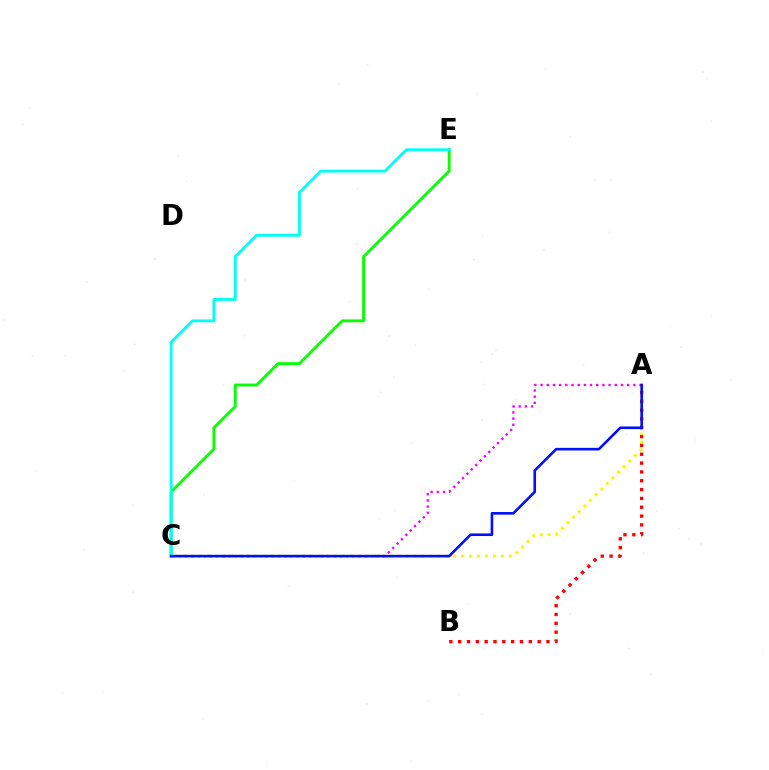{('C', 'E'): [{'color': '#08ff00', 'line_style': 'solid', 'thickness': 2.06}, {'color': '#00fff6', 'line_style': 'solid', 'thickness': 2.04}], ('A', 'C'): [{'color': '#fcf500', 'line_style': 'dotted', 'thickness': 2.16}, {'color': '#ee00ff', 'line_style': 'dotted', 'thickness': 1.68}, {'color': '#0010ff', 'line_style': 'solid', 'thickness': 1.88}], ('A', 'B'): [{'color': '#ff0000', 'line_style': 'dotted', 'thickness': 2.4}]}